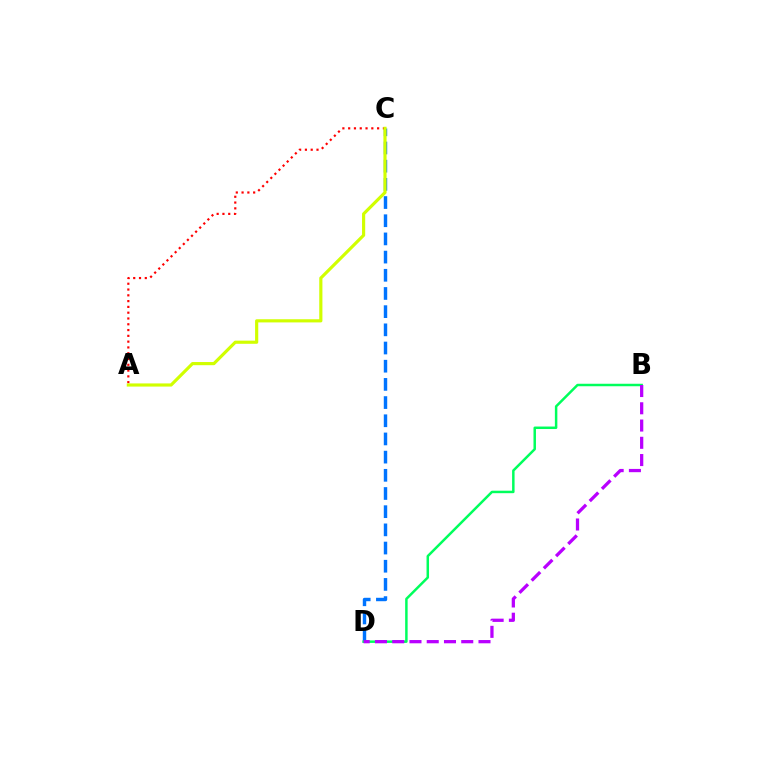{('C', 'D'): [{'color': '#0074ff', 'line_style': 'dashed', 'thickness': 2.47}], ('B', 'D'): [{'color': '#00ff5c', 'line_style': 'solid', 'thickness': 1.79}, {'color': '#b900ff', 'line_style': 'dashed', 'thickness': 2.34}], ('A', 'C'): [{'color': '#ff0000', 'line_style': 'dotted', 'thickness': 1.57}, {'color': '#d1ff00', 'line_style': 'solid', 'thickness': 2.27}]}